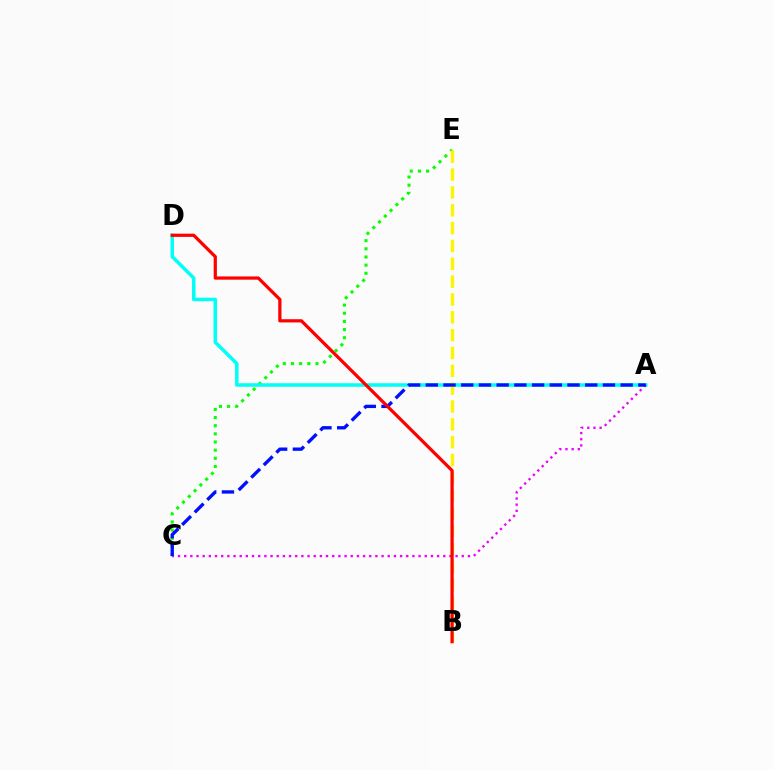{('C', 'E'): [{'color': '#08ff00', 'line_style': 'dotted', 'thickness': 2.22}], ('A', 'D'): [{'color': '#00fff6', 'line_style': 'solid', 'thickness': 2.52}], ('B', 'E'): [{'color': '#fcf500', 'line_style': 'dashed', 'thickness': 2.42}], ('A', 'C'): [{'color': '#ee00ff', 'line_style': 'dotted', 'thickness': 1.68}, {'color': '#0010ff', 'line_style': 'dashed', 'thickness': 2.41}], ('B', 'D'): [{'color': '#ff0000', 'line_style': 'solid', 'thickness': 2.32}]}